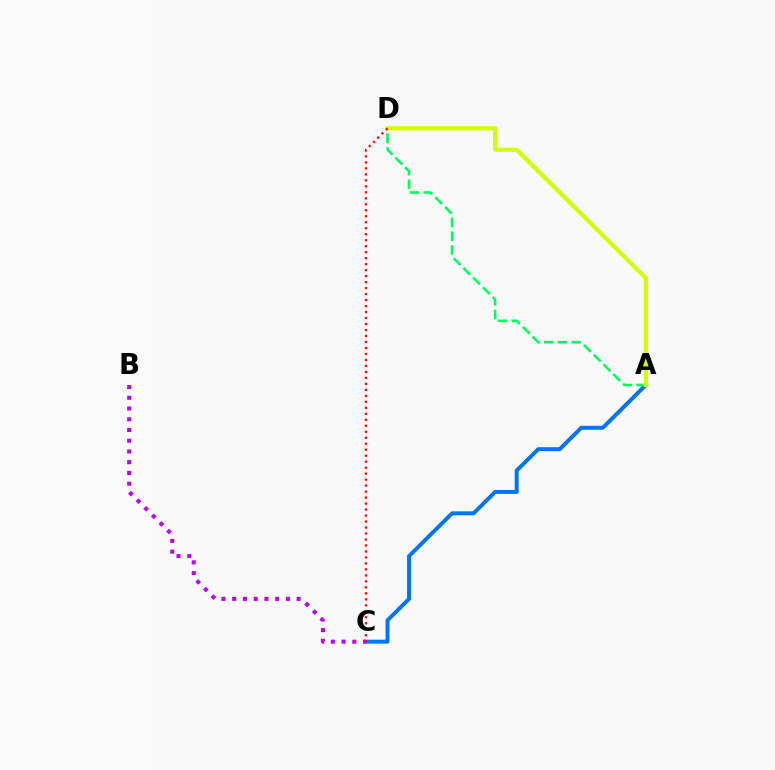{('A', 'C'): [{'color': '#0074ff', 'line_style': 'solid', 'thickness': 2.84}], ('B', 'C'): [{'color': '#b900ff', 'line_style': 'dotted', 'thickness': 2.92}], ('A', 'D'): [{'color': '#00ff5c', 'line_style': 'dashed', 'thickness': 1.87}, {'color': '#d1ff00', 'line_style': 'solid', 'thickness': 2.99}], ('C', 'D'): [{'color': '#ff0000', 'line_style': 'dotted', 'thickness': 1.63}]}